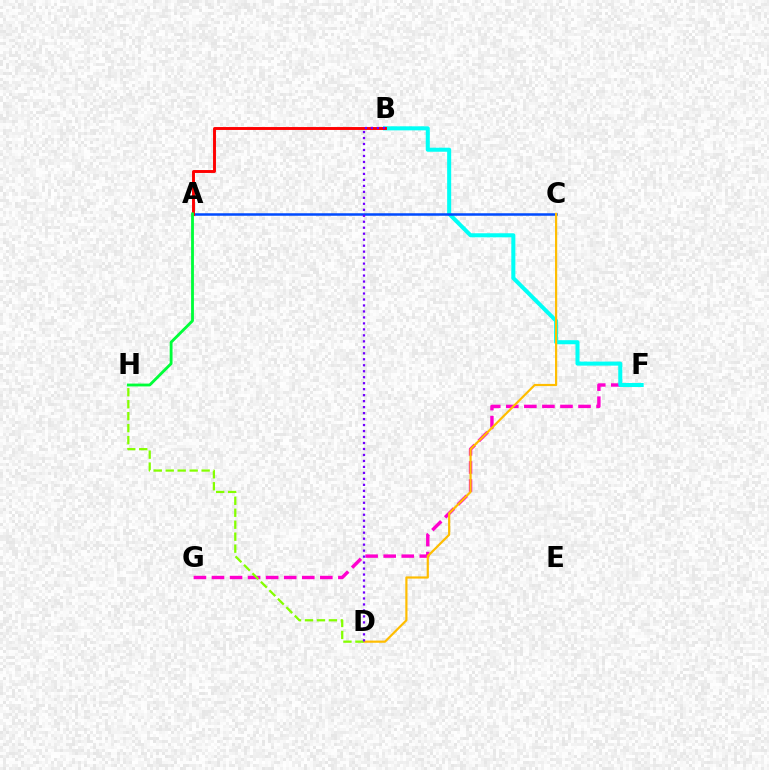{('F', 'G'): [{'color': '#ff00cf', 'line_style': 'dashed', 'thickness': 2.45}], ('B', 'F'): [{'color': '#00fff6', 'line_style': 'solid', 'thickness': 2.91}], ('A', 'C'): [{'color': '#004bff', 'line_style': 'solid', 'thickness': 1.81}], ('A', 'B'): [{'color': '#ff0000', 'line_style': 'solid', 'thickness': 2.1}], ('C', 'D'): [{'color': '#ffbd00', 'line_style': 'solid', 'thickness': 1.57}], ('A', 'H'): [{'color': '#00ff39', 'line_style': 'solid', 'thickness': 2.04}], ('D', 'H'): [{'color': '#84ff00', 'line_style': 'dashed', 'thickness': 1.63}], ('B', 'D'): [{'color': '#7200ff', 'line_style': 'dotted', 'thickness': 1.62}]}